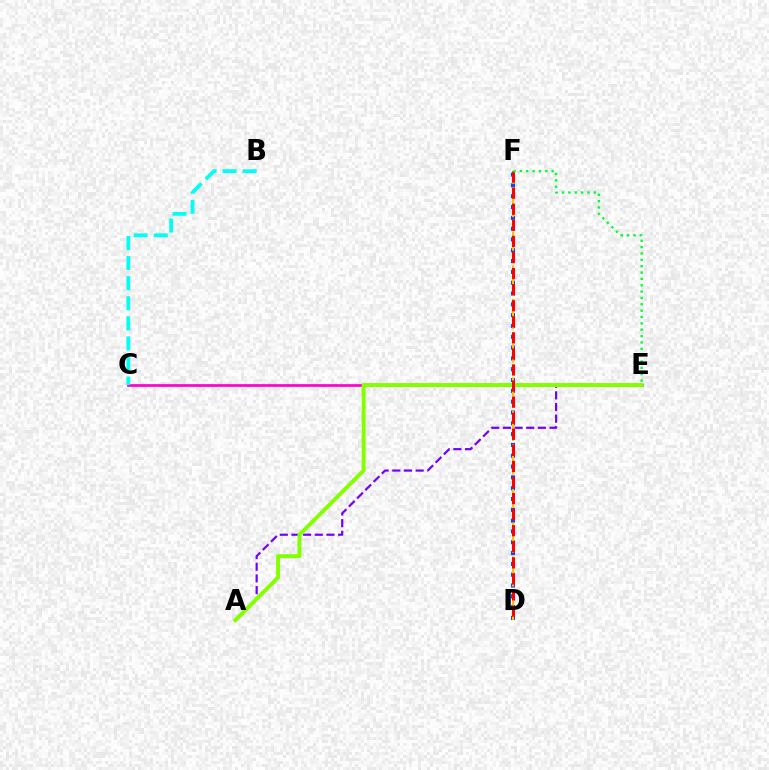{('D', 'F'): [{'color': '#004bff', 'line_style': 'dotted', 'thickness': 2.94}, {'color': '#ffbd00', 'line_style': 'dashed', 'thickness': 1.52}, {'color': '#ff0000', 'line_style': 'dashed', 'thickness': 2.18}], ('C', 'E'): [{'color': '#ff00cf', 'line_style': 'solid', 'thickness': 1.95}], ('A', 'E'): [{'color': '#7200ff', 'line_style': 'dashed', 'thickness': 1.58}, {'color': '#84ff00', 'line_style': 'solid', 'thickness': 2.82}], ('E', 'F'): [{'color': '#00ff39', 'line_style': 'dotted', 'thickness': 1.73}], ('B', 'C'): [{'color': '#00fff6', 'line_style': 'dashed', 'thickness': 2.73}]}